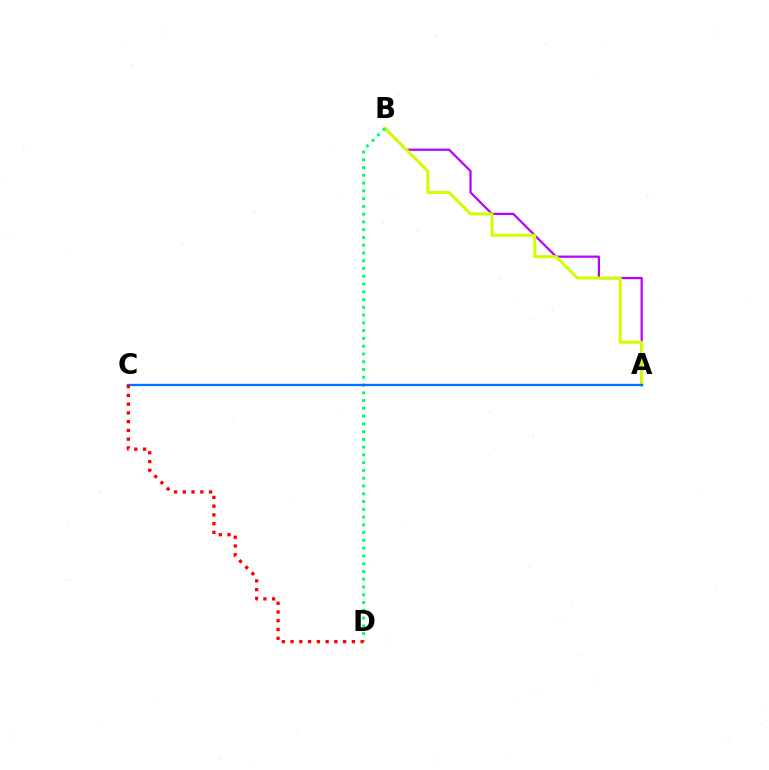{('A', 'B'): [{'color': '#b900ff', 'line_style': 'solid', 'thickness': 1.61}, {'color': '#d1ff00', 'line_style': 'solid', 'thickness': 2.17}], ('B', 'D'): [{'color': '#00ff5c', 'line_style': 'dotted', 'thickness': 2.11}], ('A', 'C'): [{'color': '#0074ff', 'line_style': 'solid', 'thickness': 1.68}], ('C', 'D'): [{'color': '#ff0000', 'line_style': 'dotted', 'thickness': 2.38}]}